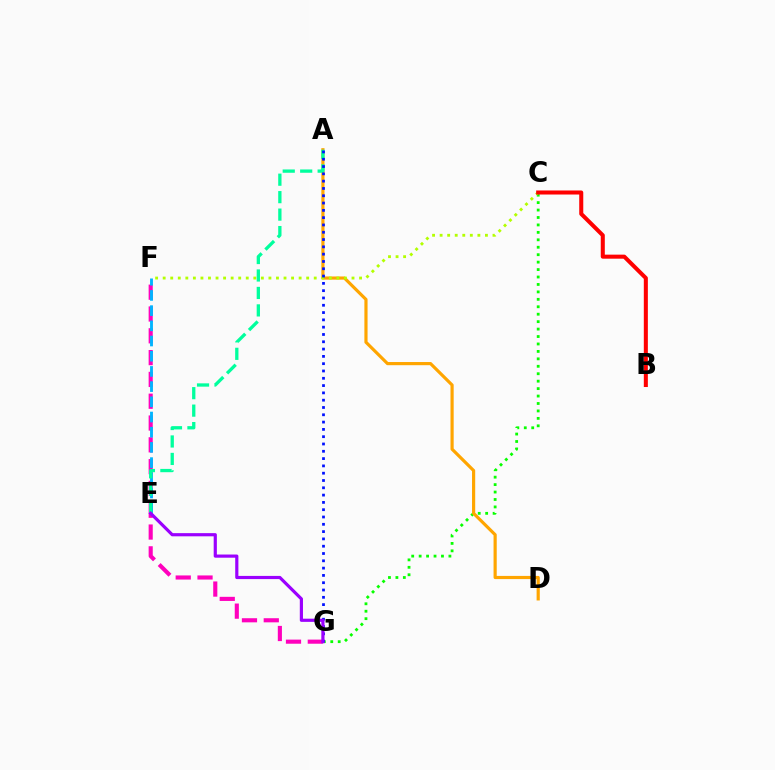{('C', 'G'): [{'color': '#08ff00', 'line_style': 'dotted', 'thickness': 2.02}], ('A', 'D'): [{'color': '#ffa500', 'line_style': 'solid', 'thickness': 2.28}], ('F', 'G'): [{'color': '#ff00bd', 'line_style': 'dashed', 'thickness': 2.96}], ('E', 'F'): [{'color': '#00b5ff', 'line_style': 'dashed', 'thickness': 2.06}], ('C', 'F'): [{'color': '#b3ff00', 'line_style': 'dotted', 'thickness': 2.05}], ('A', 'E'): [{'color': '#00ff9d', 'line_style': 'dashed', 'thickness': 2.37}], ('B', 'C'): [{'color': '#ff0000', 'line_style': 'solid', 'thickness': 2.91}], ('A', 'G'): [{'color': '#0010ff', 'line_style': 'dotted', 'thickness': 1.98}], ('E', 'G'): [{'color': '#9b00ff', 'line_style': 'solid', 'thickness': 2.29}]}